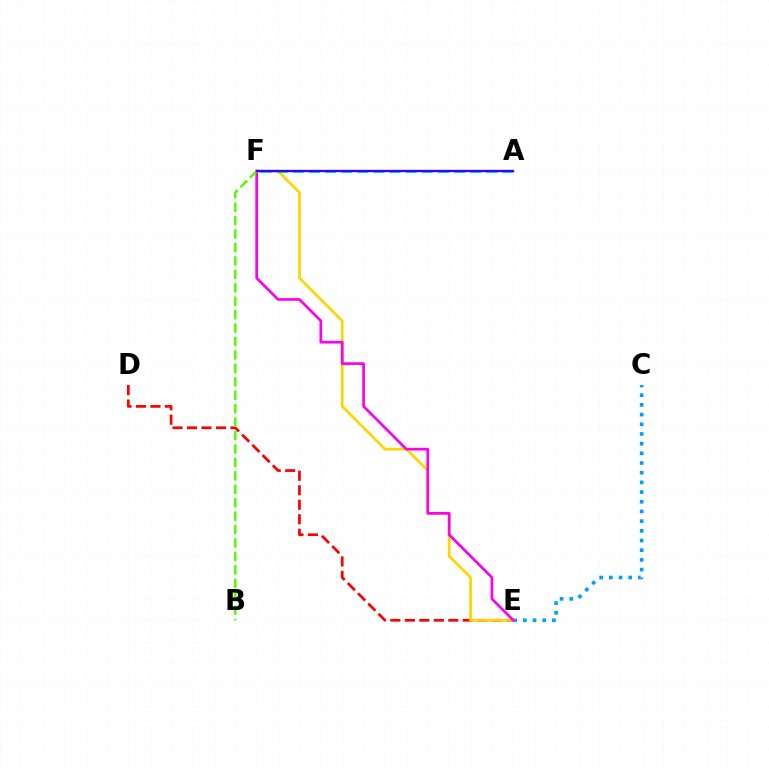{('D', 'E'): [{'color': '#ff0000', 'line_style': 'dashed', 'thickness': 1.97}], ('C', 'E'): [{'color': '#009eff', 'line_style': 'dotted', 'thickness': 2.63}], ('E', 'F'): [{'color': '#ffd500', 'line_style': 'solid', 'thickness': 1.97}, {'color': '#ff00ed', 'line_style': 'solid', 'thickness': 1.95}], ('B', 'F'): [{'color': '#4fff00', 'line_style': 'dashed', 'thickness': 1.82}], ('A', 'F'): [{'color': '#00ff86', 'line_style': 'dashed', 'thickness': 2.19}, {'color': '#3700ff', 'line_style': 'solid', 'thickness': 1.68}]}